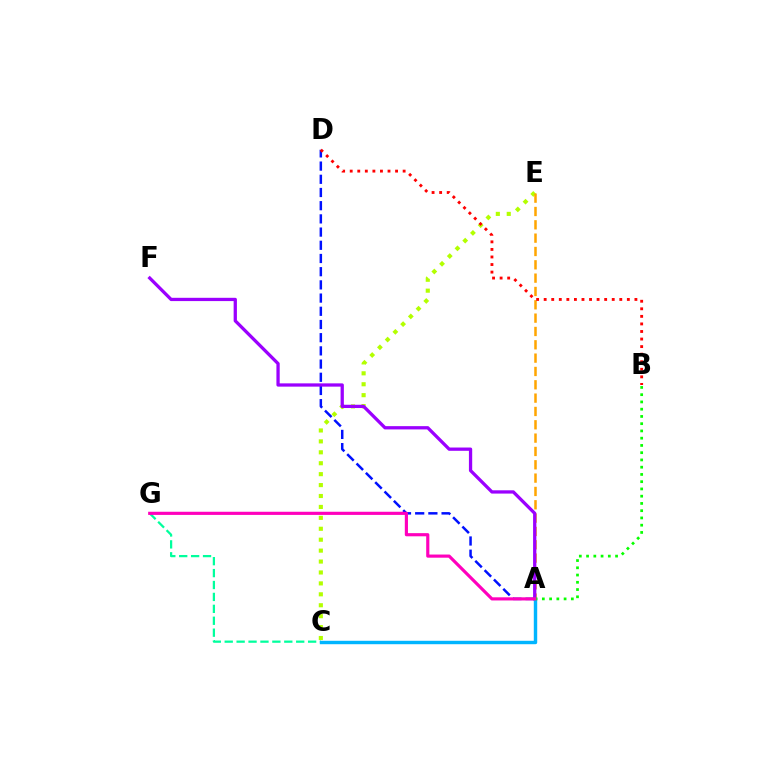{('C', 'G'): [{'color': '#00ff9d', 'line_style': 'dashed', 'thickness': 1.62}], ('A', 'D'): [{'color': '#0010ff', 'line_style': 'dashed', 'thickness': 1.79}], ('C', 'E'): [{'color': '#b3ff00', 'line_style': 'dotted', 'thickness': 2.97}], ('A', 'E'): [{'color': '#ffa500', 'line_style': 'dashed', 'thickness': 1.81}], ('A', 'F'): [{'color': '#9b00ff', 'line_style': 'solid', 'thickness': 2.36}], ('A', 'C'): [{'color': '#00b5ff', 'line_style': 'solid', 'thickness': 2.46}], ('A', 'B'): [{'color': '#08ff00', 'line_style': 'dotted', 'thickness': 1.97}], ('A', 'G'): [{'color': '#ff00bd', 'line_style': 'solid', 'thickness': 2.27}], ('B', 'D'): [{'color': '#ff0000', 'line_style': 'dotted', 'thickness': 2.05}]}